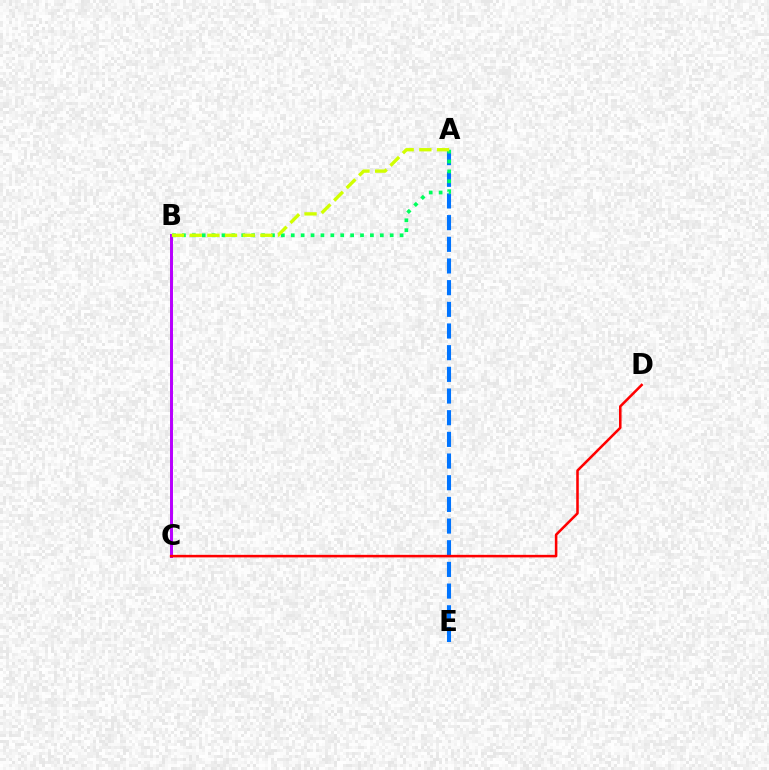{('B', 'C'): [{'color': '#b900ff', 'line_style': 'solid', 'thickness': 2.14}], ('A', 'E'): [{'color': '#0074ff', 'line_style': 'dashed', 'thickness': 2.94}], ('C', 'D'): [{'color': '#ff0000', 'line_style': 'solid', 'thickness': 1.83}], ('A', 'B'): [{'color': '#00ff5c', 'line_style': 'dotted', 'thickness': 2.69}, {'color': '#d1ff00', 'line_style': 'dashed', 'thickness': 2.4}]}